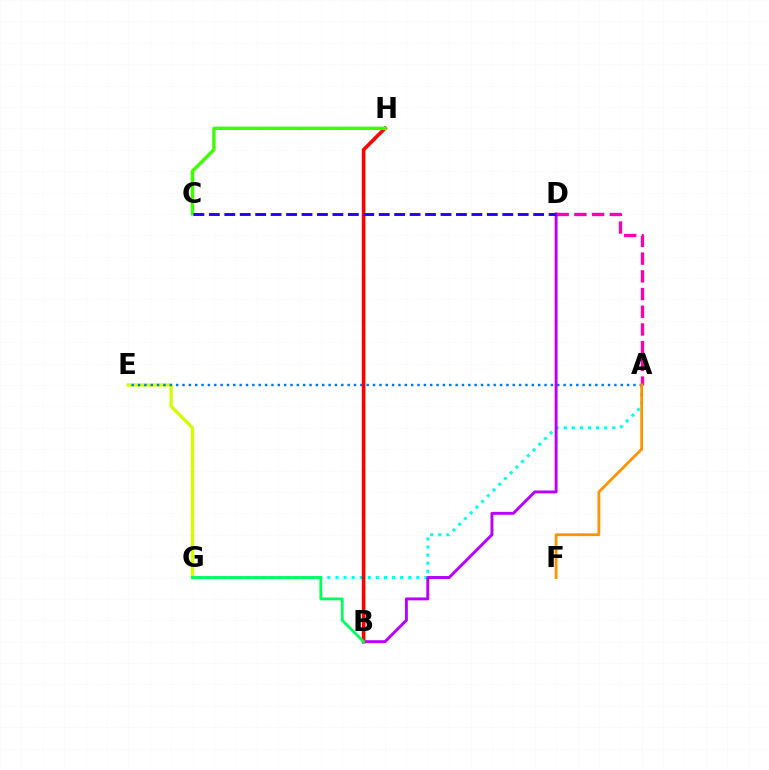{('A', 'D'): [{'color': '#ff00ac', 'line_style': 'dashed', 'thickness': 2.41}], ('E', 'G'): [{'color': '#d1ff00', 'line_style': 'solid', 'thickness': 2.36}], ('A', 'G'): [{'color': '#00fff6', 'line_style': 'dotted', 'thickness': 2.2}], ('A', 'E'): [{'color': '#0074ff', 'line_style': 'dotted', 'thickness': 1.73}], ('B', 'D'): [{'color': '#b900ff', 'line_style': 'solid', 'thickness': 2.11}], ('B', 'H'): [{'color': '#ff0000', 'line_style': 'solid', 'thickness': 2.59}], ('A', 'F'): [{'color': '#ff9400', 'line_style': 'solid', 'thickness': 2.02}], ('C', 'H'): [{'color': '#3dff00', 'line_style': 'solid', 'thickness': 2.46}], ('C', 'D'): [{'color': '#2500ff', 'line_style': 'dashed', 'thickness': 2.1}], ('B', 'G'): [{'color': '#00ff5c', 'line_style': 'solid', 'thickness': 2.05}]}